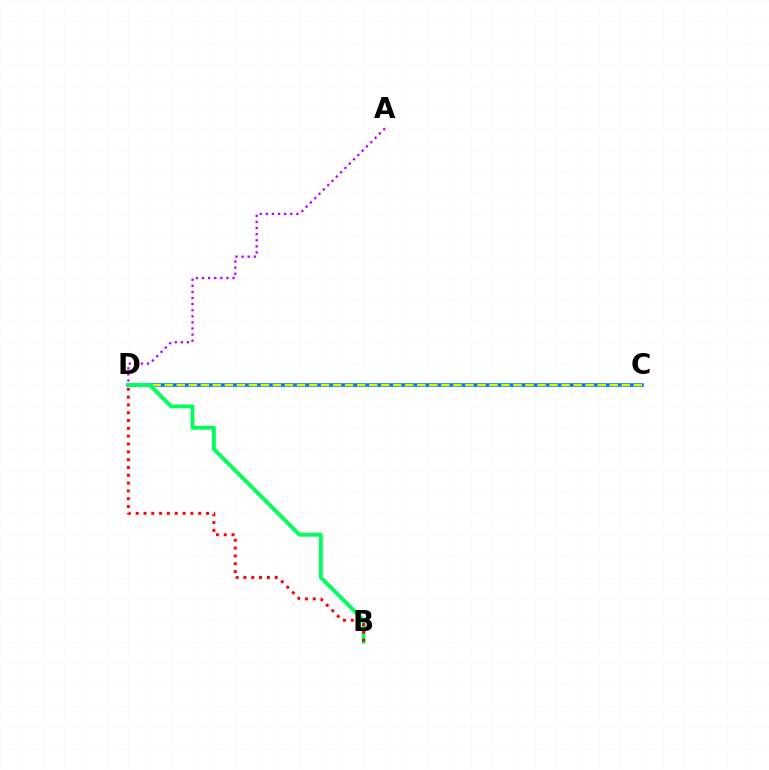{('C', 'D'): [{'color': '#0074ff', 'line_style': 'solid', 'thickness': 2.57}, {'color': '#d1ff00', 'line_style': 'dashed', 'thickness': 1.63}], ('A', 'D'): [{'color': '#b900ff', 'line_style': 'dotted', 'thickness': 1.66}], ('B', 'D'): [{'color': '#00ff5c', 'line_style': 'solid', 'thickness': 2.78}, {'color': '#ff0000', 'line_style': 'dotted', 'thickness': 2.12}]}